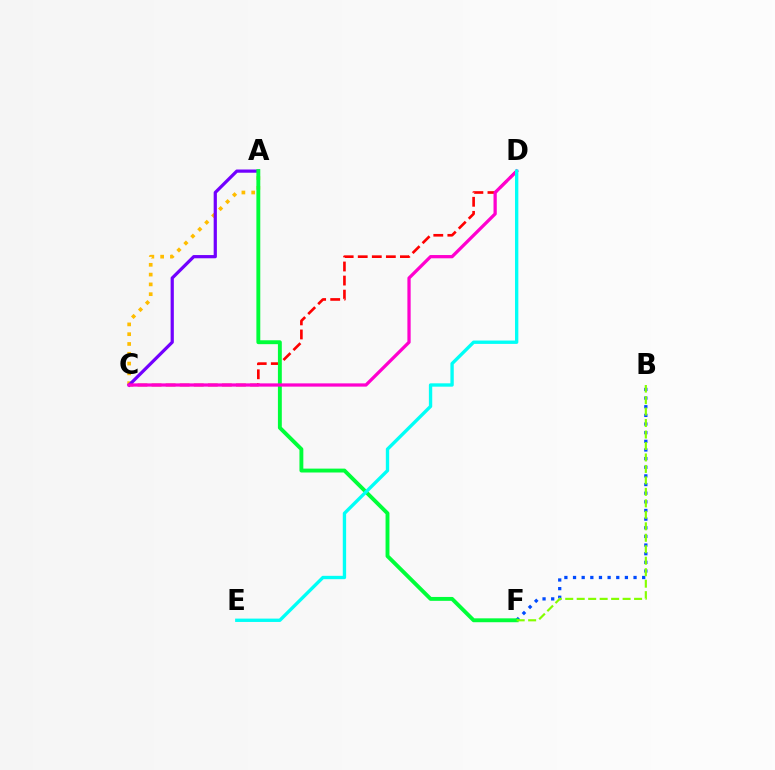{('C', 'D'): [{'color': '#ff0000', 'line_style': 'dashed', 'thickness': 1.91}, {'color': '#ff00cf', 'line_style': 'solid', 'thickness': 2.35}], ('B', 'F'): [{'color': '#004bff', 'line_style': 'dotted', 'thickness': 2.35}, {'color': '#84ff00', 'line_style': 'dashed', 'thickness': 1.56}], ('A', 'C'): [{'color': '#ffbd00', 'line_style': 'dotted', 'thickness': 2.66}, {'color': '#7200ff', 'line_style': 'solid', 'thickness': 2.32}], ('A', 'F'): [{'color': '#00ff39', 'line_style': 'solid', 'thickness': 2.8}], ('D', 'E'): [{'color': '#00fff6', 'line_style': 'solid', 'thickness': 2.41}]}